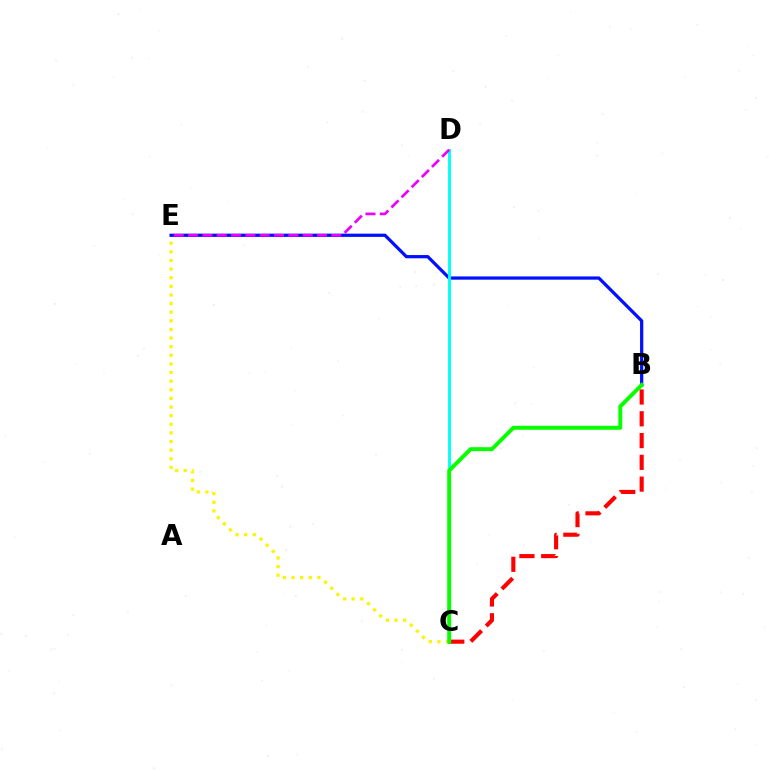{('C', 'E'): [{'color': '#fcf500', 'line_style': 'dotted', 'thickness': 2.34}], ('B', 'E'): [{'color': '#0010ff', 'line_style': 'solid', 'thickness': 2.33}], ('C', 'D'): [{'color': '#00fff6', 'line_style': 'solid', 'thickness': 2.08}], ('D', 'E'): [{'color': '#ee00ff', 'line_style': 'dashed', 'thickness': 1.95}], ('B', 'C'): [{'color': '#ff0000', 'line_style': 'dashed', 'thickness': 2.96}, {'color': '#08ff00', 'line_style': 'solid', 'thickness': 2.85}]}